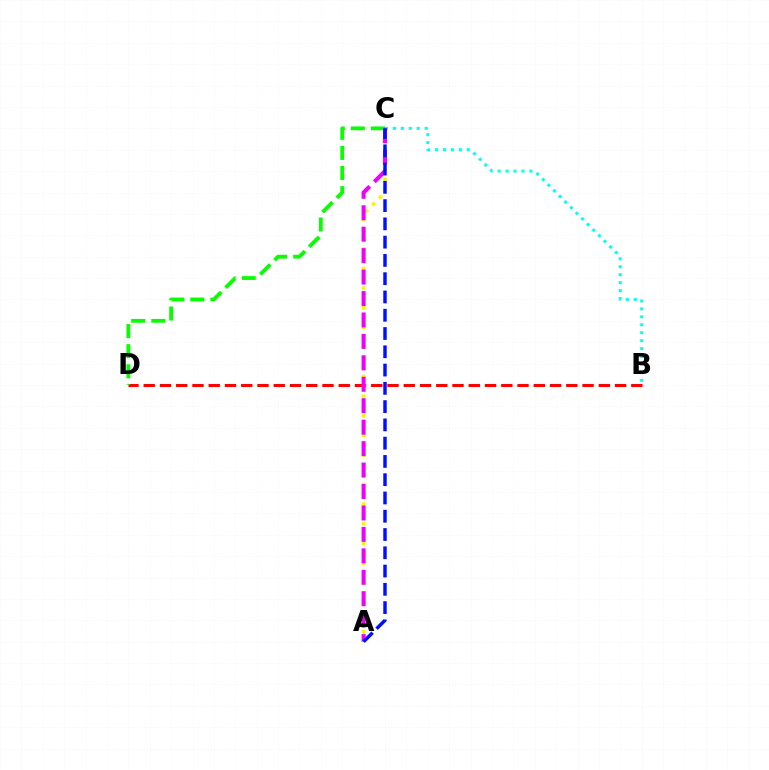{('B', 'D'): [{'color': '#ff0000', 'line_style': 'dashed', 'thickness': 2.21}], ('A', 'C'): [{'color': '#fcf500', 'line_style': 'dotted', 'thickness': 2.67}, {'color': '#ee00ff', 'line_style': 'dashed', 'thickness': 2.91}, {'color': '#0010ff', 'line_style': 'dashed', 'thickness': 2.48}], ('C', 'D'): [{'color': '#08ff00', 'line_style': 'dashed', 'thickness': 2.73}], ('B', 'C'): [{'color': '#00fff6', 'line_style': 'dotted', 'thickness': 2.16}]}